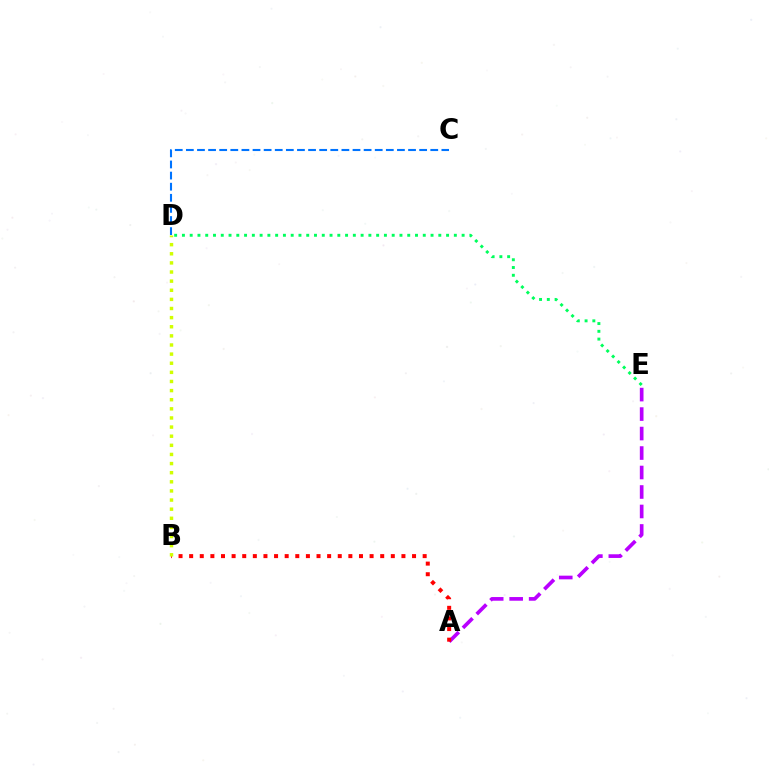{('D', 'E'): [{'color': '#00ff5c', 'line_style': 'dotted', 'thickness': 2.11}], ('C', 'D'): [{'color': '#0074ff', 'line_style': 'dashed', 'thickness': 1.51}], ('A', 'E'): [{'color': '#b900ff', 'line_style': 'dashed', 'thickness': 2.65}], ('A', 'B'): [{'color': '#ff0000', 'line_style': 'dotted', 'thickness': 2.88}], ('B', 'D'): [{'color': '#d1ff00', 'line_style': 'dotted', 'thickness': 2.48}]}